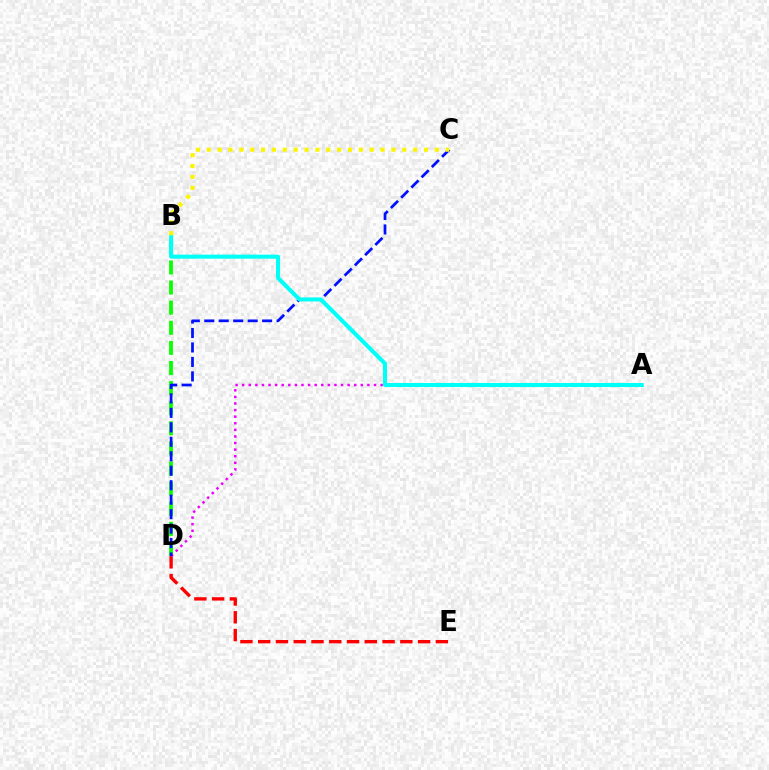{('B', 'D'): [{'color': '#08ff00', 'line_style': 'dashed', 'thickness': 2.73}], ('D', 'E'): [{'color': '#ff0000', 'line_style': 'dashed', 'thickness': 2.41}], ('A', 'D'): [{'color': '#ee00ff', 'line_style': 'dotted', 'thickness': 1.79}], ('C', 'D'): [{'color': '#0010ff', 'line_style': 'dashed', 'thickness': 1.97}], ('A', 'B'): [{'color': '#00fff6', 'line_style': 'solid', 'thickness': 2.92}], ('B', 'C'): [{'color': '#fcf500', 'line_style': 'dotted', 'thickness': 2.95}]}